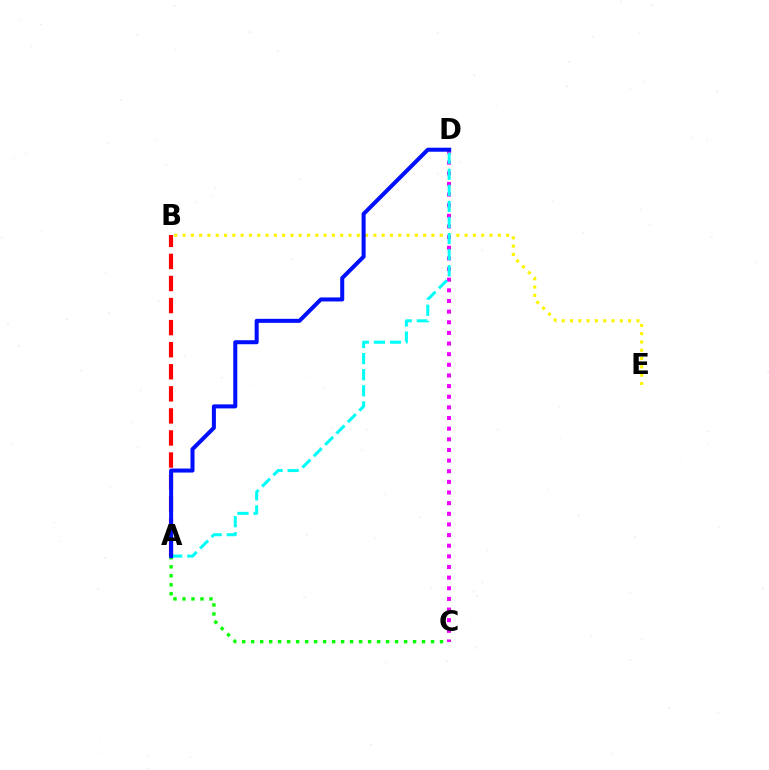{('A', 'B'): [{'color': '#ff0000', 'line_style': 'dashed', 'thickness': 3.0}], ('B', 'E'): [{'color': '#fcf500', 'line_style': 'dotted', 'thickness': 2.25}], ('A', 'C'): [{'color': '#08ff00', 'line_style': 'dotted', 'thickness': 2.44}], ('C', 'D'): [{'color': '#ee00ff', 'line_style': 'dotted', 'thickness': 2.89}], ('A', 'D'): [{'color': '#00fff6', 'line_style': 'dashed', 'thickness': 2.19}, {'color': '#0010ff', 'line_style': 'solid', 'thickness': 2.9}]}